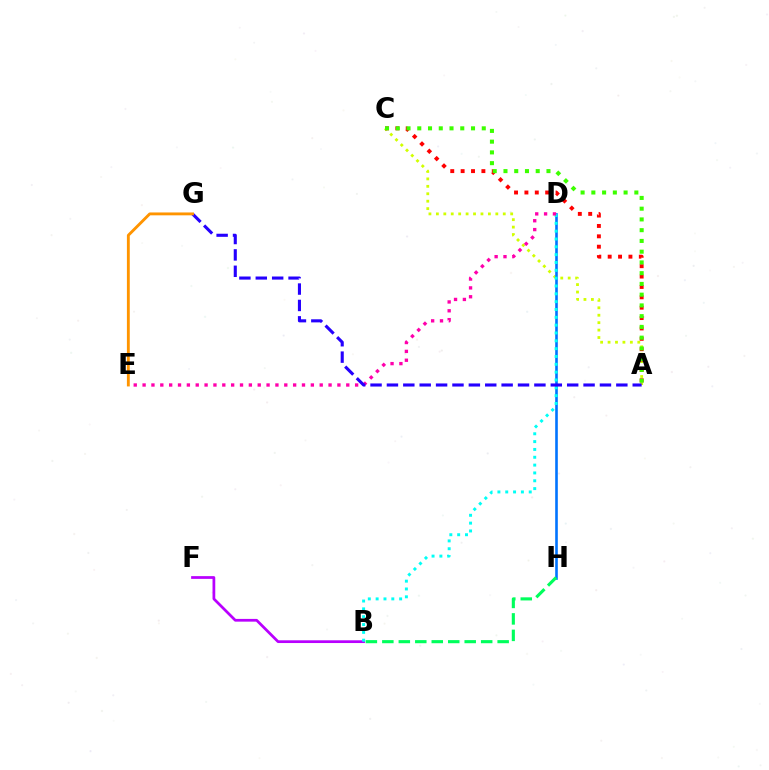{('A', 'C'): [{'color': '#d1ff00', 'line_style': 'dotted', 'thickness': 2.02}, {'color': '#ff0000', 'line_style': 'dotted', 'thickness': 2.82}, {'color': '#3dff00', 'line_style': 'dotted', 'thickness': 2.92}], ('D', 'H'): [{'color': '#0074ff', 'line_style': 'solid', 'thickness': 1.88}], ('B', 'F'): [{'color': '#b900ff', 'line_style': 'solid', 'thickness': 1.97}], ('B', 'H'): [{'color': '#00ff5c', 'line_style': 'dashed', 'thickness': 2.24}], ('B', 'D'): [{'color': '#00fff6', 'line_style': 'dotted', 'thickness': 2.13}], ('D', 'E'): [{'color': '#ff00ac', 'line_style': 'dotted', 'thickness': 2.41}], ('A', 'G'): [{'color': '#2500ff', 'line_style': 'dashed', 'thickness': 2.23}], ('E', 'G'): [{'color': '#ff9400', 'line_style': 'solid', 'thickness': 2.06}]}